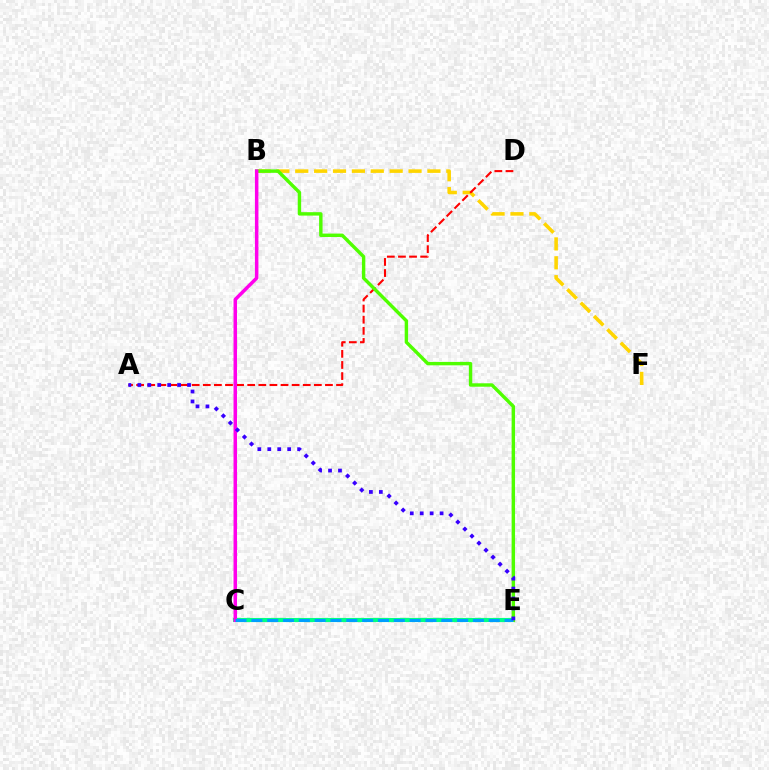{('B', 'F'): [{'color': '#ffd500', 'line_style': 'dashed', 'thickness': 2.57}], ('A', 'D'): [{'color': '#ff0000', 'line_style': 'dashed', 'thickness': 1.51}], ('C', 'E'): [{'color': '#00ff86', 'line_style': 'solid', 'thickness': 2.99}, {'color': '#009eff', 'line_style': 'dashed', 'thickness': 2.15}], ('B', 'E'): [{'color': '#4fff00', 'line_style': 'solid', 'thickness': 2.46}], ('B', 'C'): [{'color': '#ff00ed', 'line_style': 'solid', 'thickness': 2.52}], ('A', 'E'): [{'color': '#3700ff', 'line_style': 'dotted', 'thickness': 2.7}]}